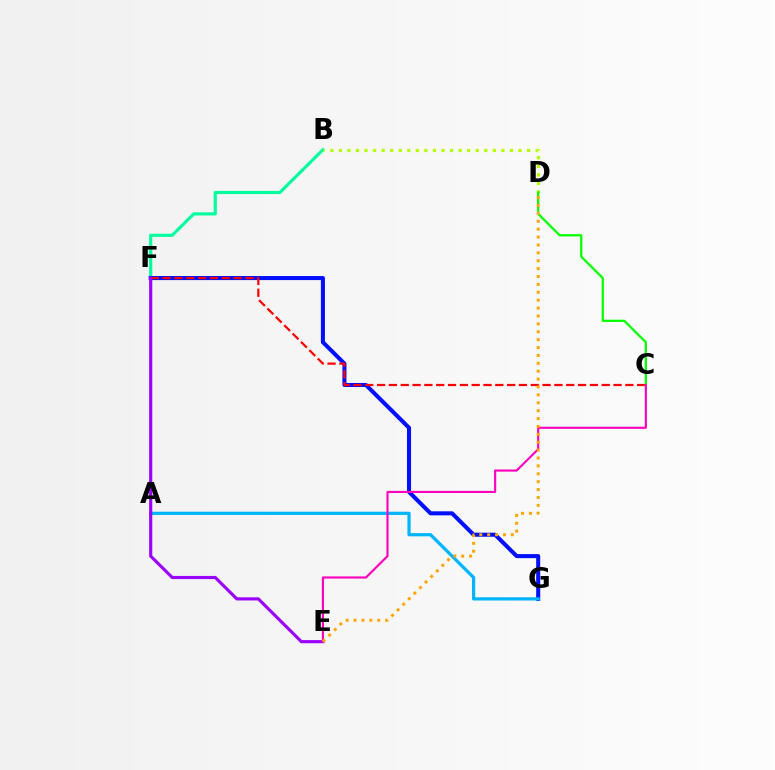{('B', 'F'): [{'color': '#00ff9d', 'line_style': 'solid', 'thickness': 2.27}], ('B', 'D'): [{'color': '#b3ff00', 'line_style': 'dotted', 'thickness': 2.32}], ('F', 'G'): [{'color': '#0010ff', 'line_style': 'solid', 'thickness': 2.92}], ('C', 'F'): [{'color': '#ff0000', 'line_style': 'dashed', 'thickness': 1.61}], ('C', 'D'): [{'color': '#08ff00', 'line_style': 'solid', 'thickness': 1.64}], ('A', 'G'): [{'color': '#00b5ff', 'line_style': 'solid', 'thickness': 2.32}], ('E', 'F'): [{'color': '#9b00ff', 'line_style': 'solid', 'thickness': 2.26}], ('C', 'E'): [{'color': '#ff00bd', 'line_style': 'solid', 'thickness': 1.55}], ('D', 'E'): [{'color': '#ffa500', 'line_style': 'dotted', 'thickness': 2.14}]}